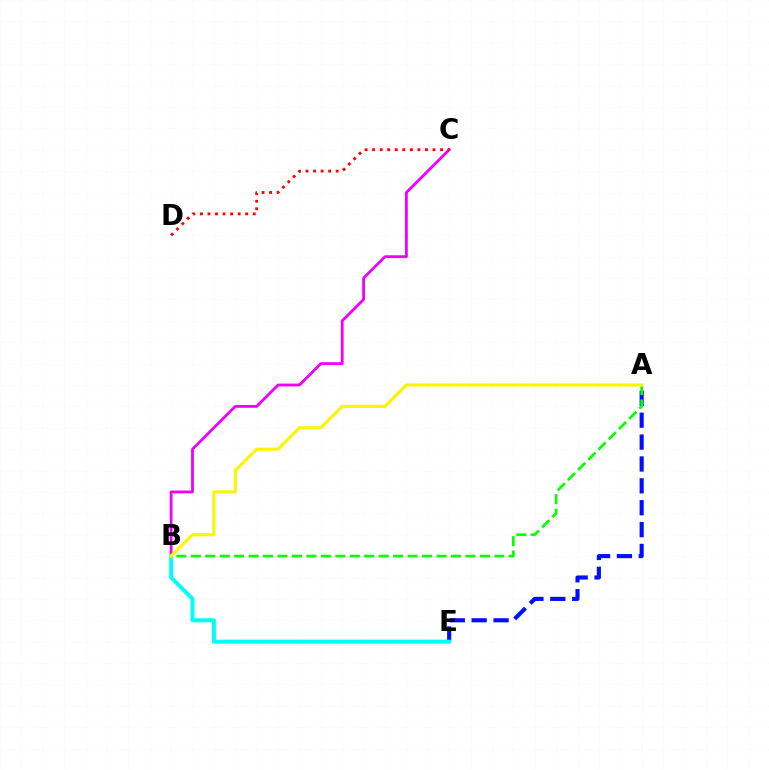{('B', 'C'): [{'color': '#ee00ff', 'line_style': 'solid', 'thickness': 2.02}], ('C', 'D'): [{'color': '#ff0000', 'line_style': 'dotted', 'thickness': 2.05}], ('A', 'E'): [{'color': '#0010ff', 'line_style': 'dashed', 'thickness': 2.97}], ('B', 'E'): [{'color': '#00fff6', 'line_style': 'solid', 'thickness': 2.87}], ('A', 'B'): [{'color': '#08ff00', 'line_style': 'dashed', 'thickness': 1.96}, {'color': '#fcf500', 'line_style': 'solid', 'thickness': 2.27}]}